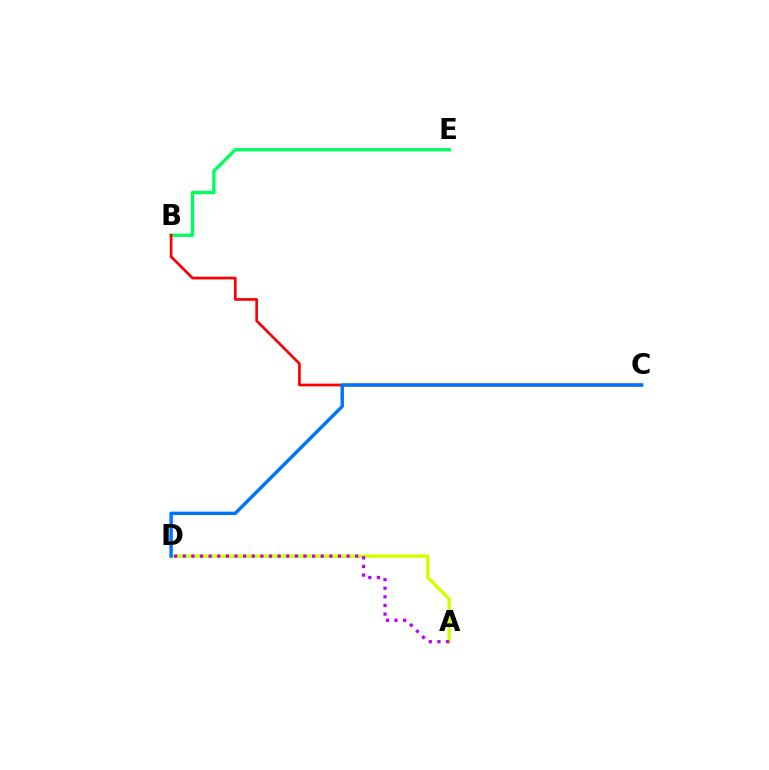{('B', 'E'): [{'color': '#00ff5c', 'line_style': 'solid', 'thickness': 2.41}], ('B', 'C'): [{'color': '#ff0000', 'line_style': 'solid', 'thickness': 1.95}], ('A', 'D'): [{'color': '#d1ff00', 'line_style': 'solid', 'thickness': 2.41}, {'color': '#b900ff', 'line_style': 'dotted', 'thickness': 2.34}], ('C', 'D'): [{'color': '#0074ff', 'line_style': 'solid', 'thickness': 2.47}]}